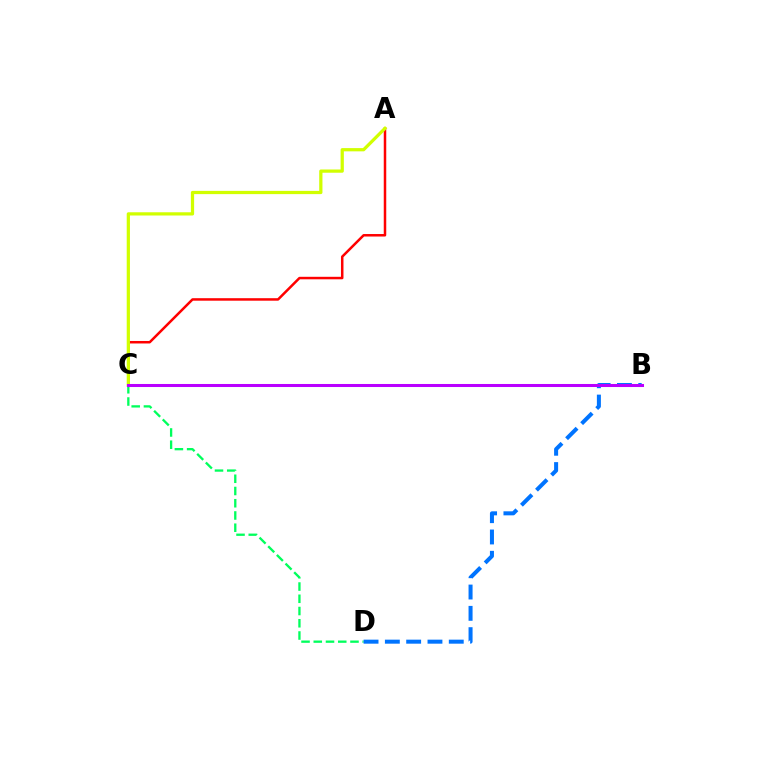{('C', 'D'): [{'color': '#00ff5c', 'line_style': 'dashed', 'thickness': 1.66}], ('A', 'C'): [{'color': '#ff0000', 'line_style': 'solid', 'thickness': 1.8}, {'color': '#d1ff00', 'line_style': 'solid', 'thickness': 2.33}], ('B', 'D'): [{'color': '#0074ff', 'line_style': 'dashed', 'thickness': 2.89}], ('B', 'C'): [{'color': '#b900ff', 'line_style': 'solid', 'thickness': 2.19}]}